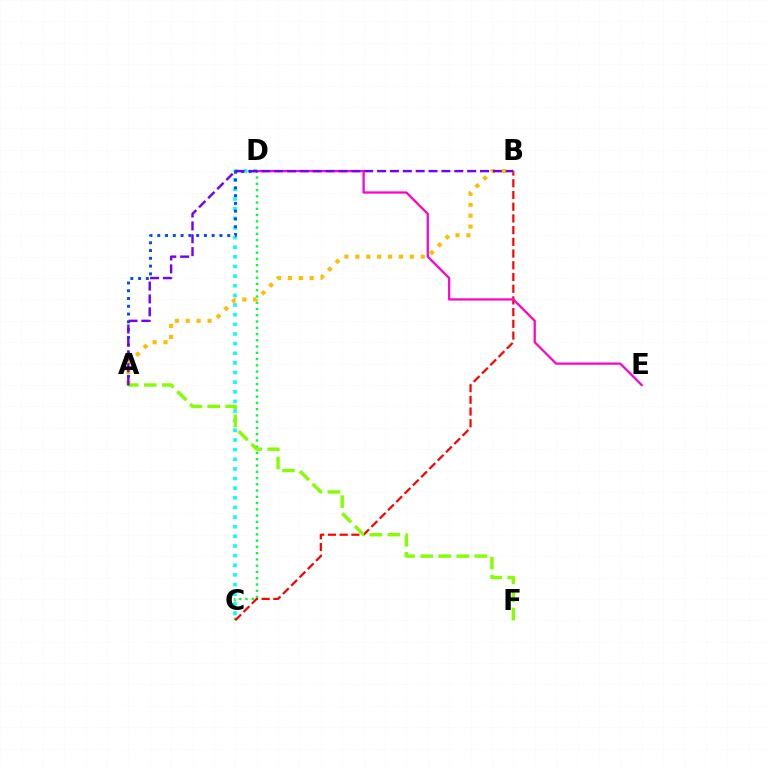{('C', 'D'): [{'color': '#00ff39', 'line_style': 'dotted', 'thickness': 1.7}, {'color': '#00fff6', 'line_style': 'dotted', 'thickness': 2.62}], ('B', 'C'): [{'color': '#ff0000', 'line_style': 'dashed', 'thickness': 1.59}], ('D', 'E'): [{'color': '#ff00cf', 'line_style': 'solid', 'thickness': 1.62}], ('A', 'F'): [{'color': '#84ff00', 'line_style': 'dashed', 'thickness': 2.45}], ('A', 'D'): [{'color': '#004bff', 'line_style': 'dotted', 'thickness': 2.11}], ('A', 'B'): [{'color': '#ffbd00', 'line_style': 'dotted', 'thickness': 2.96}, {'color': '#7200ff', 'line_style': 'dashed', 'thickness': 1.75}]}